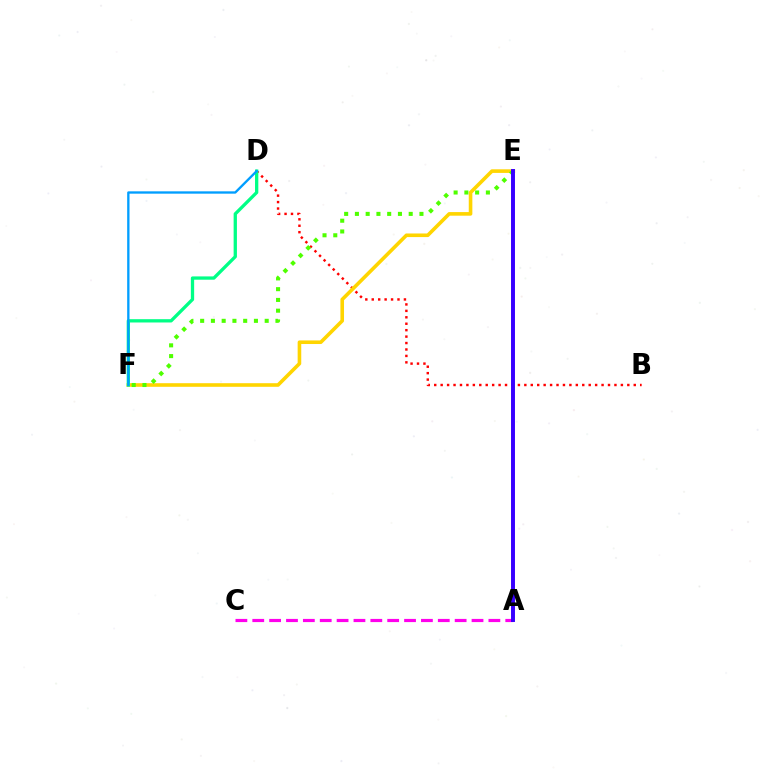{('B', 'D'): [{'color': '#ff0000', 'line_style': 'dotted', 'thickness': 1.75}], ('E', 'F'): [{'color': '#ffd500', 'line_style': 'solid', 'thickness': 2.59}, {'color': '#4fff00', 'line_style': 'dotted', 'thickness': 2.92}], ('D', 'F'): [{'color': '#00ff86', 'line_style': 'solid', 'thickness': 2.38}, {'color': '#009eff', 'line_style': 'solid', 'thickness': 1.68}], ('A', 'C'): [{'color': '#ff00ed', 'line_style': 'dashed', 'thickness': 2.29}], ('A', 'E'): [{'color': '#3700ff', 'line_style': 'solid', 'thickness': 2.84}]}